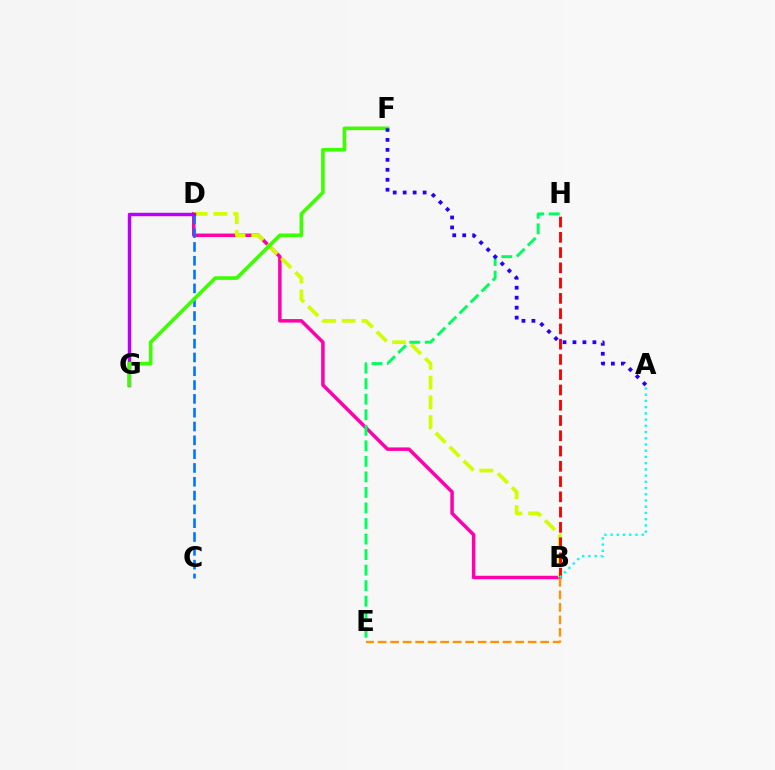{('B', 'D'): [{'color': '#ff00ac', 'line_style': 'solid', 'thickness': 2.51}, {'color': '#d1ff00', 'line_style': 'dashed', 'thickness': 2.68}], ('C', 'D'): [{'color': '#0074ff', 'line_style': 'dashed', 'thickness': 1.88}], ('D', 'G'): [{'color': '#b900ff', 'line_style': 'solid', 'thickness': 2.48}], ('B', 'H'): [{'color': '#ff0000', 'line_style': 'dashed', 'thickness': 2.07}], ('E', 'H'): [{'color': '#00ff5c', 'line_style': 'dashed', 'thickness': 2.11}], ('F', 'G'): [{'color': '#3dff00', 'line_style': 'solid', 'thickness': 2.6}], ('A', 'F'): [{'color': '#2500ff', 'line_style': 'dotted', 'thickness': 2.71}], ('B', 'E'): [{'color': '#ff9400', 'line_style': 'dashed', 'thickness': 1.7}], ('A', 'B'): [{'color': '#00fff6', 'line_style': 'dotted', 'thickness': 1.69}]}